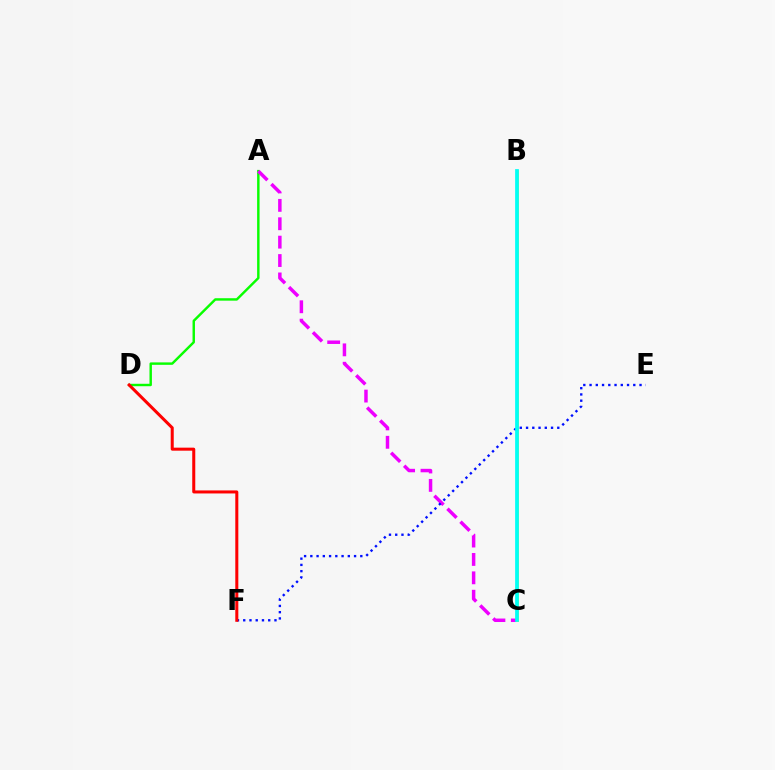{('A', 'D'): [{'color': '#08ff00', 'line_style': 'solid', 'thickness': 1.75}], ('A', 'C'): [{'color': '#ee00ff', 'line_style': 'dashed', 'thickness': 2.5}], ('B', 'C'): [{'color': '#fcf500', 'line_style': 'solid', 'thickness': 2.05}, {'color': '#00fff6', 'line_style': 'solid', 'thickness': 2.7}], ('E', 'F'): [{'color': '#0010ff', 'line_style': 'dotted', 'thickness': 1.7}], ('D', 'F'): [{'color': '#ff0000', 'line_style': 'solid', 'thickness': 2.18}]}